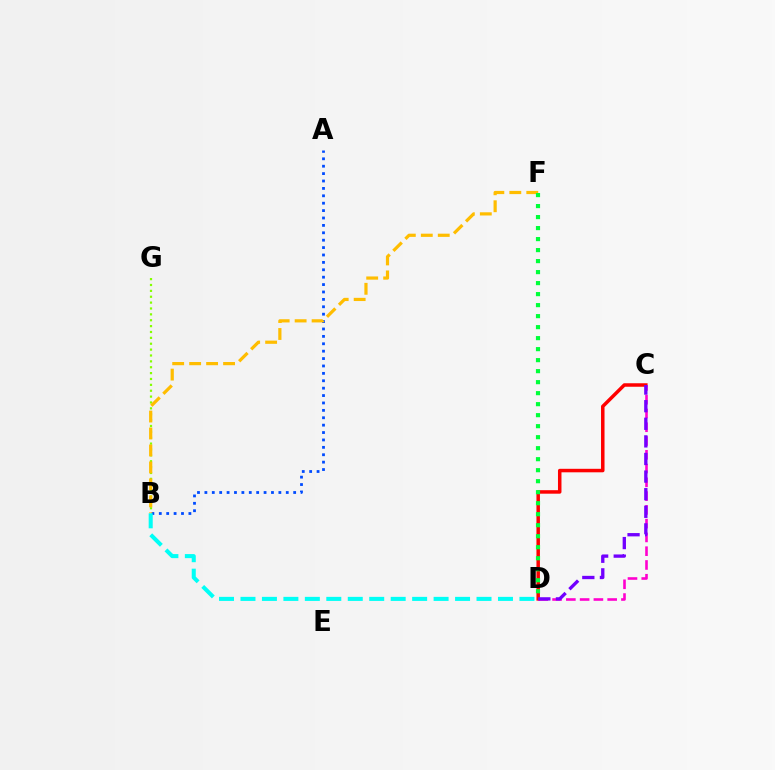{('A', 'B'): [{'color': '#004bff', 'line_style': 'dotted', 'thickness': 2.01}], ('B', 'G'): [{'color': '#84ff00', 'line_style': 'dotted', 'thickness': 1.6}], ('C', 'D'): [{'color': '#ff0000', 'line_style': 'solid', 'thickness': 2.52}, {'color': '#ff00cf', 'line_style': 'dashed', 'thickness': 1.87}, {'color': '#7200ff', 'line_style': 'dashed', 'thickness': 2.39}], ('B', 'F'): [{'color': '#ffbd00', 'line_style': 'dashed', 'thickness': 2.3}], ('D', 'F'): [{'color': '#00ff39', 'line_style': 'dotted', 'thickness': 2.99}], ('B', 'D'): [{'color': '#00fff6', 'line_style': 'dashed', 'thickness': 2.92}]}